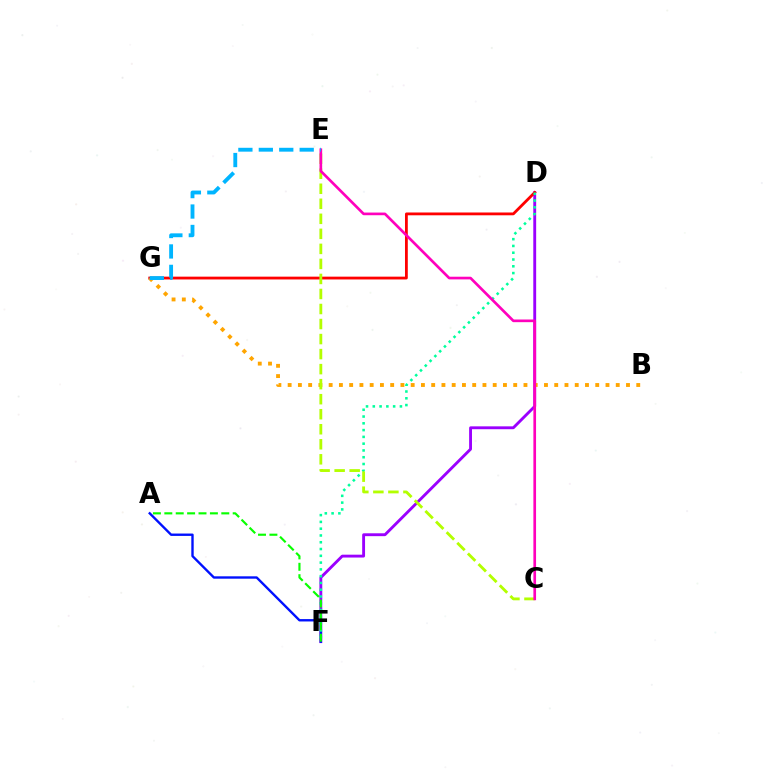{('D', 'F'): [{'color': '#9b00ff', 'line_style': 'solid', 'thickness': 2.06}, {'color': '#00ff9d', 'line_style': 'dotted', 'thickness': 1.84}], ('D', 'G'): [{'color': '#ff0000', 'line_style': 'solid', 'thickness': 2.02}], ('A', 'F'): [{'color': '#0010ff', 'line_style': 'solid', 'thickness': 1.71}, {'color': '#08ff00', 'line_style': 'dashed', 'thickness': 1.55}], ('B', 'G'): [{'color': '#ffa500', 'line_style': 'dotted', 'thickness': 2.79}], ('C', 'E'): [{'color': '#b3ff00', 'line_style': 'dashed', 'thickness': 2.04}, {'color': '#ff00bd', 'line_style': 'solid', 'thickness': 1.92}], ('E', 'G'): [{'color': '#00b5ff', 'line_style': 'dashed', 'thickness': 2.78}]}